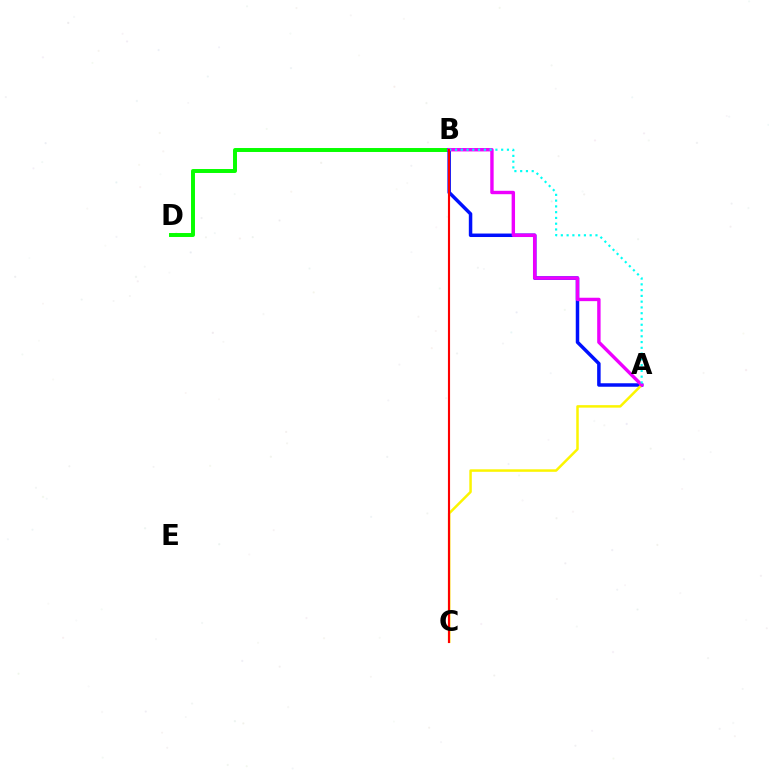{('B', 'D'): [{'color': '#08ff00', 'line_style': 'solid', 'thickness': 2.85}], ('A', 'B'): [{'color': '#0010ff', 'line_style': 'solid', 'thickness': 2.51}, {'color': '#ee00ff', 'line_style': 'solid', 'thickness': 2.45}, {'color': '#00fff6', 'line_style': 'dotted', 'thickness': 1.57}], ('A', 'C'): [{'color': '#fcf500', 'line_style': 'solid', 'thickness': 1.8}], ('B', 'C'): [{'color': '#ff0000', 'line_style': 'solid', 'thickness': 1.53}]}